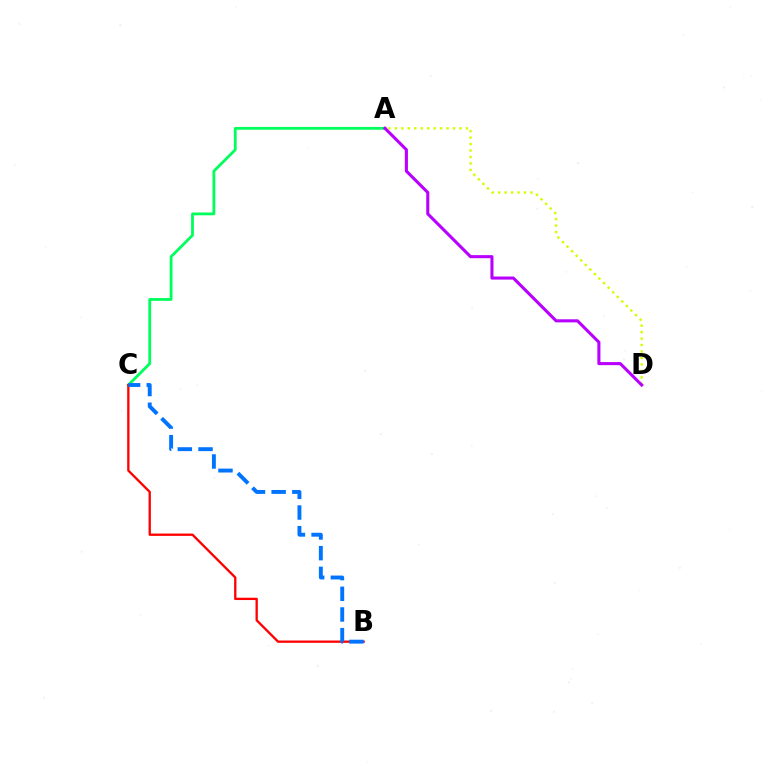{('A', 'C'): [{'color': '#00ff5c', 'line_style': 'solid', 'thickness': 2.02}], ('B', 'C'): [{'color': '#ff0000', 'line_style': 'solid', 'thickness': 1.67}, {'color': '#0074ff', 'line_style': 'dashed', 'thickness': 2.81}], ('A', 'D'): [{'color': '#d1ff00', 'line_style': 'dotted', 'thickness': 1.75}, {'color': '#b900ff', 'line_style': 'solid', 'thickness': 2.21}]}